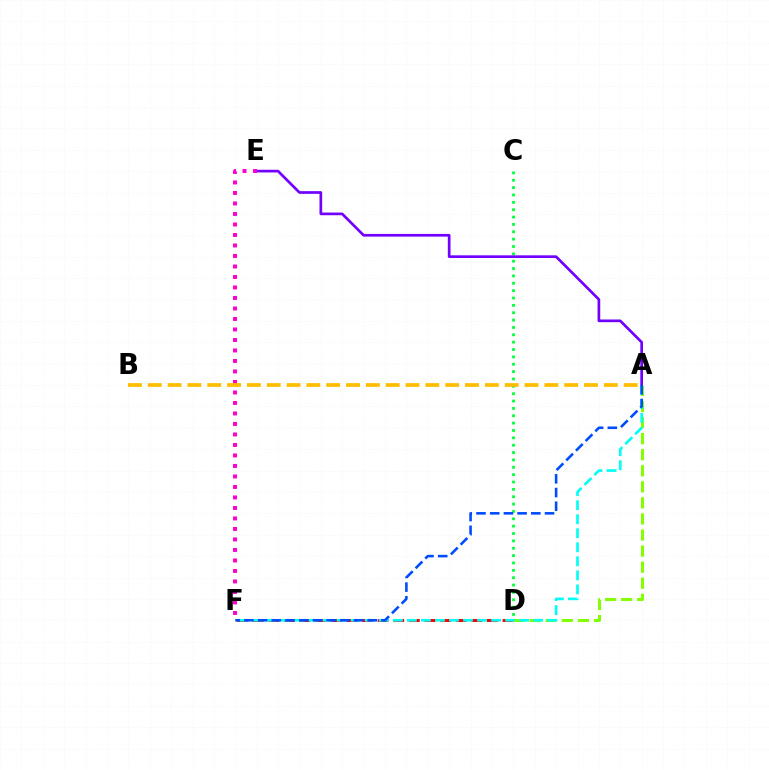{('C', 'D'): [{'color': '#00ff39', 'line_style': 'dotted', 'thickness': 2.0}], ('D', 'F'): [{'color': '#ff0000', 'line_style': 'dashed', 'thickness': 2.12}], ('A', 'D'): [{'color': '#84ff00', 'line_style': 'dashed', 'thickness': 2.18}], ('A', 'E'): [{'color': '#7200ff', 'line_style': 'solid', 'thickness': 1.94}], ('E', 'F'): [{'color': '#ff00cf', 'line_style': 'dotted', 'thickness': 2.85}], ('A', 'F'): [{'color': '#00fff6', 'line_style': 'dashed', 'thickness': 1.91}, {'color': '#004bff', 'line_style': 'dashed', 'thickness': 1.86}], ('A', 'B'): [{'color': '#ffbd00', 'line_style': 'dashed', 'thickness': 2.69}]}